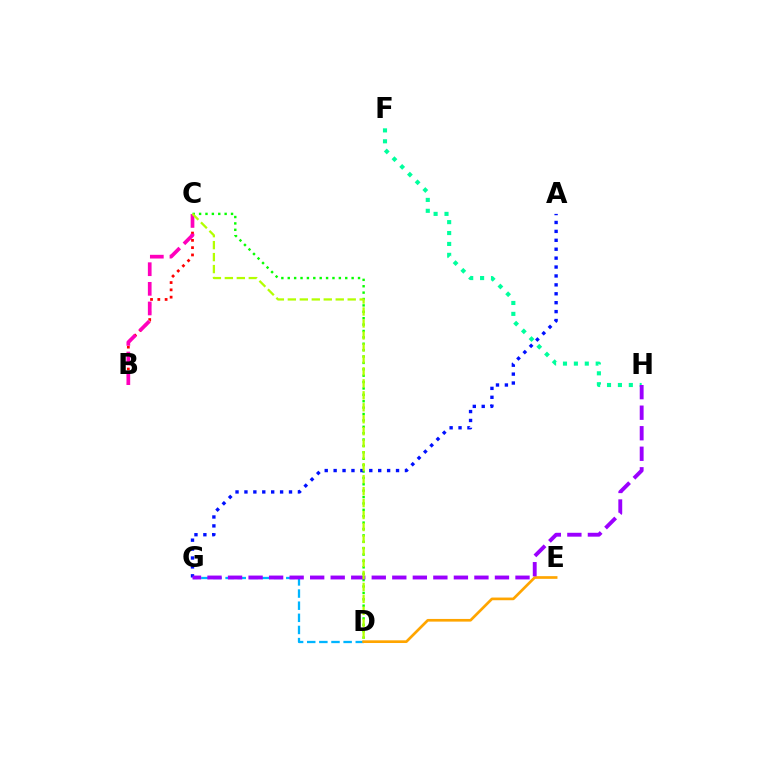{('D', 'G'): [{'color': '#00b5ff', 'line_style': 'dashed', 'thickness': 1.65}], ('F', 'H'): [{'color': '#00ff9d', 'line_style': 'dotted', 'thickness': 2.96}], ('C', 'D'): [{'color': '#08ff00', 'line_style': 'dotted', 'thickness': 1.74}, {'color': '#b3ff00', 'line_style': 'dashed', 'thickness': 1.63}], ('A', 'G'): [{'color': '#0010ff', 'line_style': 'dotted', 'thickness': 2.42}], ('B', 'C'): [{'color': '#ff0000', 'line_style': 'dotted', 'thickness': 1.98}, {'color': '#ff00bd', 'line_style': 'dashed', 'thickness': 2.67}], ('D', 'E'): [{'color': '#ffa500', 'line_style': 'solid', 'thickness': 1.93}], ('G', 'H'): [{'color': '#9b00ff', 'line_style': 'dashed', 'thickness': 2.79}]}